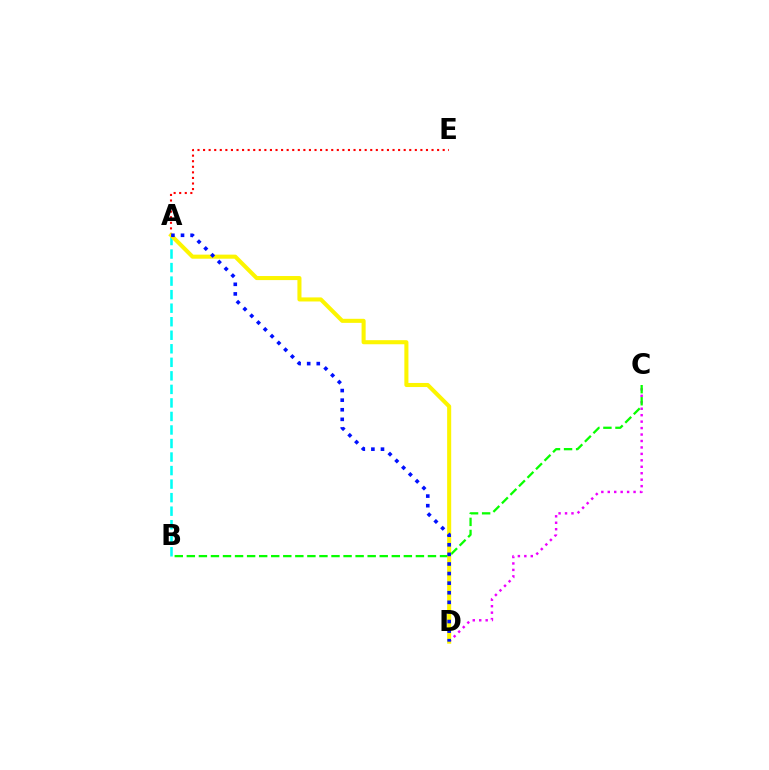{('A', 'E'): [{'color': '#ff0000', 'line_style': 'dotted', 'thickness': 1.51}], ('C', 'D'): [{'color': '#ee00ff', 'line_style': 'dotted', 'thickness': 1.75}], ('A', 'B'): [{'color': '#00fff6', 'line_style': 'dashed', 'thickness': 1.84}], ('B', 'C'): [{'color': '#08ff00', 'line_style': 'dashed', 'thickness': 1.64}], ('A', 'D'): [{'color': '#fcf500', 'line_style': 'solid', 'thickness': 2.93}, {'color': '#0010ff', 'line_style': 'dotted', 'thickness': 2.61}]}